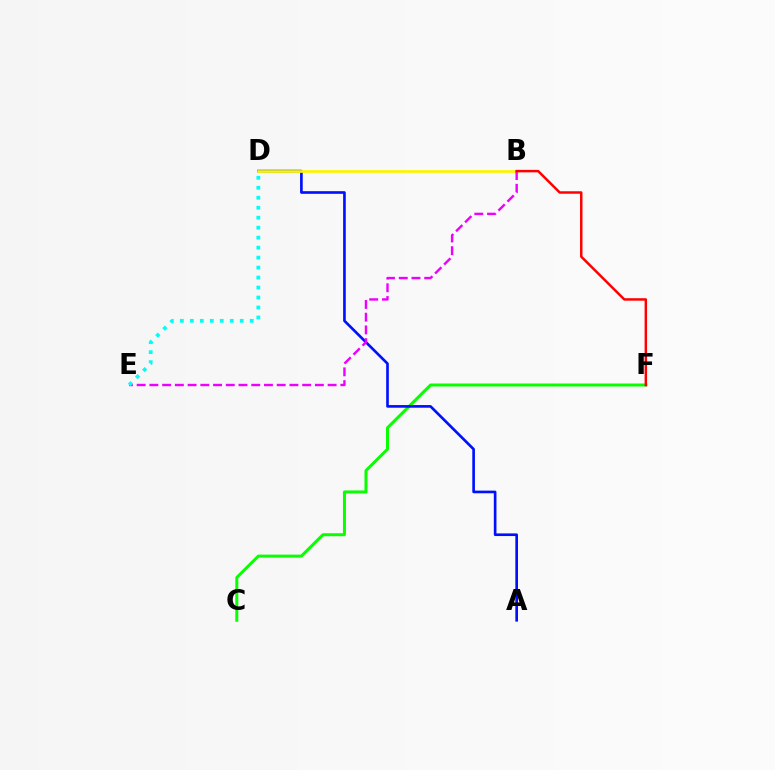{('C', 'F'): [{'color': '#08ff00', 'line_style': 'solid', 'thickness': 2.15}], ('A', 'D'): [{'color': '#0010ff', 'line_style': 'solid', 'thickness': 1.91}], ('B', 'D'): [{'color': '#fcf500', 'line_style': 'solid', 'thickness': 1.94}], ('B', 'E'): [{'color': '#ee00ff', 'line_style': 'dashed', 'thickness': 1.73}], ('D', 'E'): [{'color': '#00fff6', 'line_style': 'dotted', 'thickness': 2.71}], ('B', 'F'): [{'color': '#ff0000', 'line_style': 'solid', 'thickness': 1.79}]}